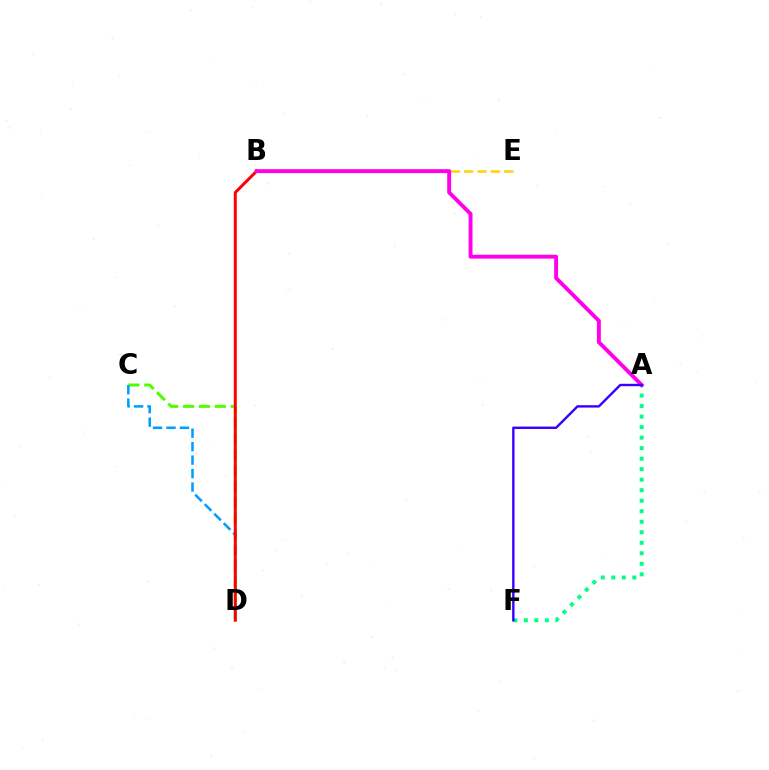{('A', 'F'): [{'color': '#00ff86', 'line_style': 'dotted', 'thickness': 2.86}, {'color': '#3700ff', 'line_style': 'solid', 'thickness': 1.72}], ('B', 'E'): [{'color': '#ffd500', 'line_style': 'dashed', 'thickness': 1.82}], ('C', 'D'): [{'color': '#4fff00', 'line_style': 'dashed', 'thickness': 2.16}, {'color': '#009eff', 'line_style': 'dashed', 'thickness': 1.83}], ('B', 'D'): [{'color': '#ff0000', 'line_style': 'solid', 'thickness': 2.14}], ('A', 'B'): [{'color': '#ff00ed', 'line_style': 'solid', 'thickness': 2.81}]}